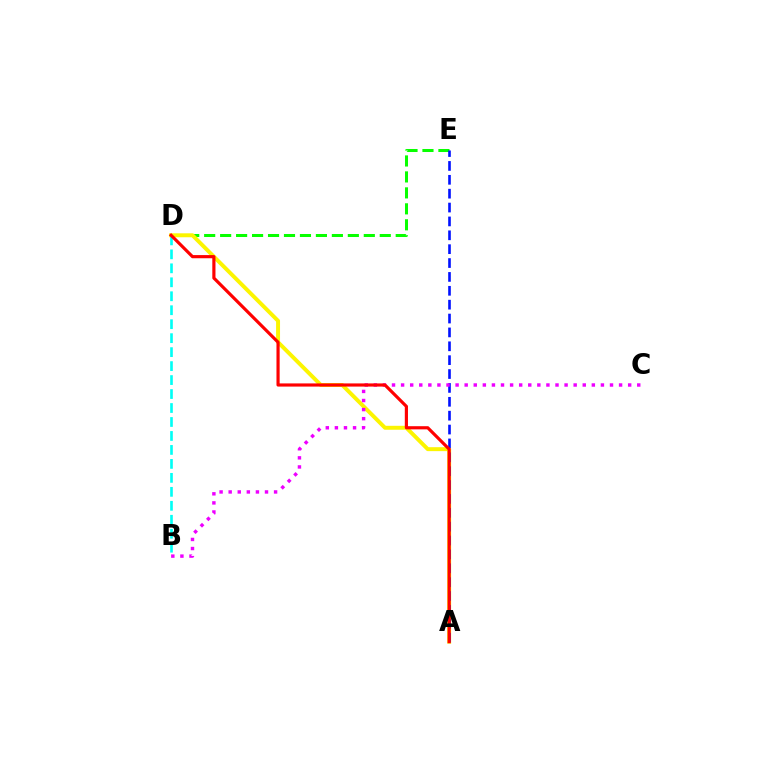{('D', 'E'): [{'color': '#08ff00', 'line_style': 'dashed', 'thickness': 2.17}], ('A', 'D'): [{'color': '#fcf500', 'line_style': 'solid', 'thickness': 2.84}, {'color': '#ff0000', 'line_style': 'solid', 'thickness': 2.28}], ('A', 'E'): [{'color': '#0010ff', 'line_style': 'dashed', 'thickness': 1.88}], ('B', 'C'): [{'color': '#ee00ff', 'line_style': 'dotted', 'thickness': 2.47}], ('B', 'D'): [{'color': '#00fff6', 'line_style': 'dashed', 'thickness': 1.9}]}